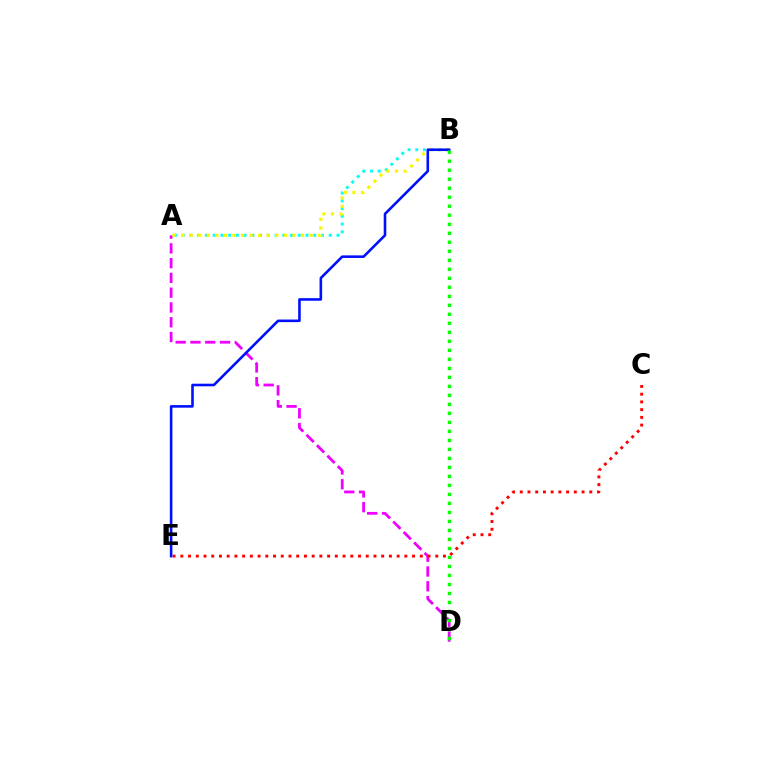{('A', 'B'): [{'color': '#00fff6', 'line_style': 'dotted', 'thickness': 2.1}, {'color': '#fcf500', 'line_style': 'dotted', 'thickness': 2.33}], ('A', 'D'): [{'color': '#ee00ff', 'line_style': 'dashed', 'thickness': 2.01}], ('C', 'E'): [{'color': '#ff0000', 'line_style': 'dotted', 'thickness': 2.1}], ('B', 'E'): [{'color': '#0010ff', 'line_style': 'solid', 'thickness': 1.87}], ('B', 'D'): [{'color': '#08ff00', 'line_style': 'dotted', 'thickness': 2.45}]}